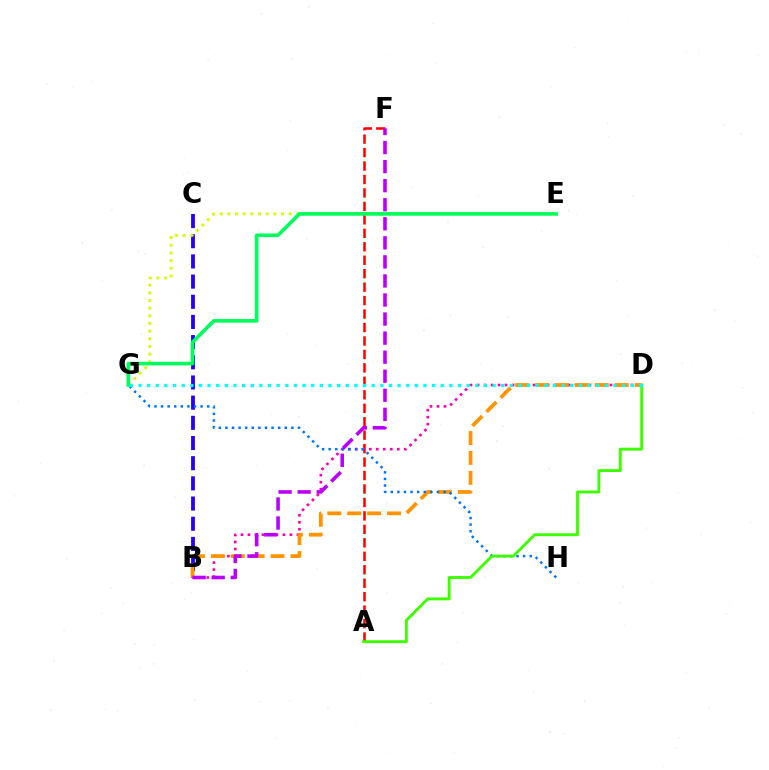{('A', 'F'): [{'color': '#ff0000', 'line_style': 'dashed', 'thickness': 1.83}], ('B', 'D'): [{'color': '#ff00ac', 'line_style': 'dotted', 'thickness': 1.9}, {'color': '#ff9400', 'line_style': 'dashed', 'thickness': 2.7}], ('B', 'C'): [{'color': '#2500ff', 'line_style': 'dashed', 'thickness': 2.74}], ('E', 'G'): [{'color': '#d1ff00', 'line_style': 'dotted', 'thickness': 2.08}, {'color': '#00ff5c', 'line_style': 'solid', 'thickness': 2.61}], ('G', 'H'): [{'color': '#0074ff', 'line_style': 'dotted', 'thickness': 1.79}], ('A', 'D'): [{'color': '#3dff00', 'line_style': 'solid', 'thickness': 2.07}], ('B', 'F'): [{'color': '#b900ff', 'line_style': 'dashed', 'thickness': 2.59}], ('D', 'G'): [{'color': '#00fff6', 'line_style': 'dotted', 'thickness': 2.35}]}